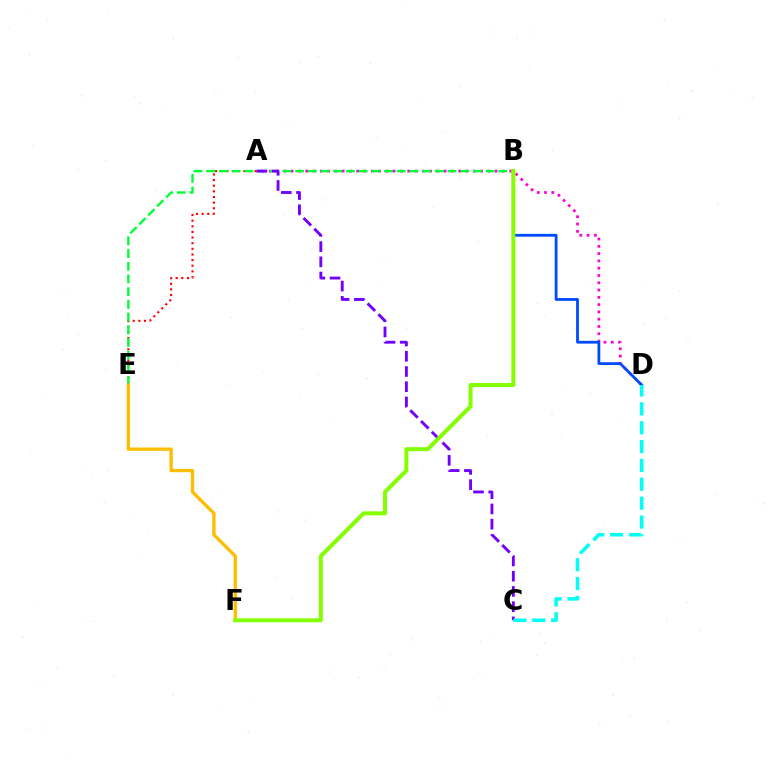{('A', 'D'): [{'color': '#ff00cf', 'line_style': 'dotted', 'thickness': 1.98}], ('A', 'E'): [{'color': '#ff0000', 'line_style': 'dotted', 'thickness': 1.53}], ('B', 'D'): [{'color': '#004bff', 'line_style': 'solid', 'thickness': 2.02}], ('B', 'E'): [{'color': '#00ff39', 'line_style': 'dashed', 'thickness': 1.73}], ('E', 'F'): [{'color': '#ffbd00', 'line_style': 'solid', 'thickness': 2.39}], ('A', 'C'): [{'color': '#7200ff', 'line_style': 'dashed', 'thickness': 2.07}], ('C', 'D'): [{'color': '#00fff6', 'line_style': 'dashed', 'thickness': 2.56}], ('B', 'F'): [{'color': '#84ff00', 'line_style': 'solid', 'thickness': 2.87}]}